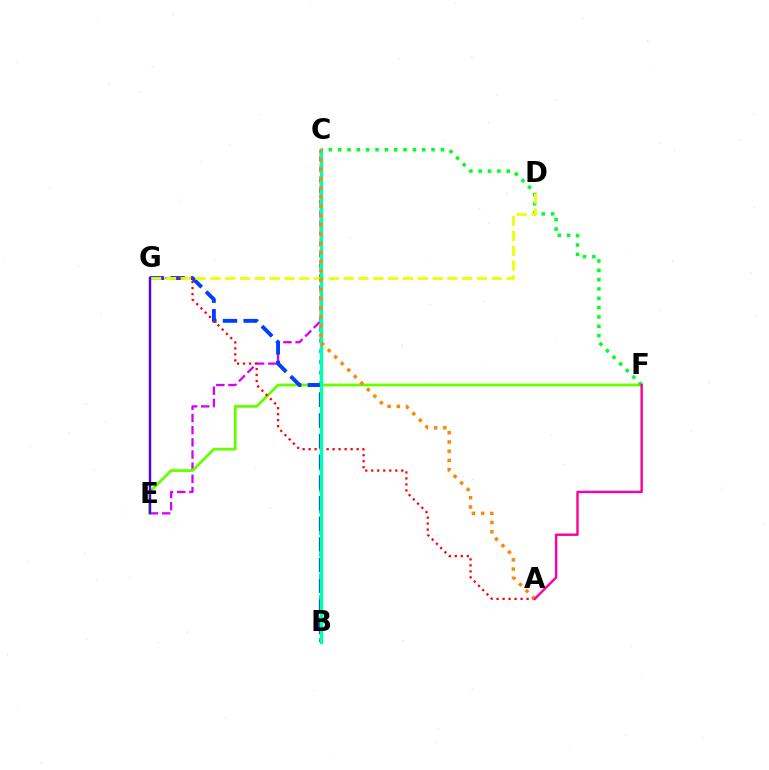{('B', 'C'): [{'color': '#00c7ff', 'line_style': 'dotted', 'thickness': 2.91}, {'color': '#00ffaf', 'line_style': 'solid', 'thickness': 2.42}], ('C', 'E'): [{'color': '#d600ff', 'line_style': 'dashed', 'thickness': 1.65}], ('E', 'F'): [{'color': '#66ff00', 'line_style': 'solid', 'thickness': 2.01}], ('B', 'G'): [{'color': '#003fff', 'line_style': 'dashed', 'thickness': 2.81}], ('A', 'G'): [{'color': '#ff0000', 'line_style': 'dotted', 'thickness': 1.63}], ('C', 'F'): [{'color': '#00ff27', 'line_style': 'dotted', 'thickness': 2.54}], ('D', 'G'): [{'color': '#eeff00', 'line_style': 'dashed', 'thickness': 2.01}], ('E', 'G'): [{'color': '#4f00ff', 'line_style': 'solid', 'thickness': 1.74}], ('A', 'C'): [{'color': '#ff8800', 'line_style': 'dotted', 'thickness': 2.51}], ('A', 'F'): [{'color': '#ff00a0', 'line_style': 'solid', 'thickness': 1.74}]}